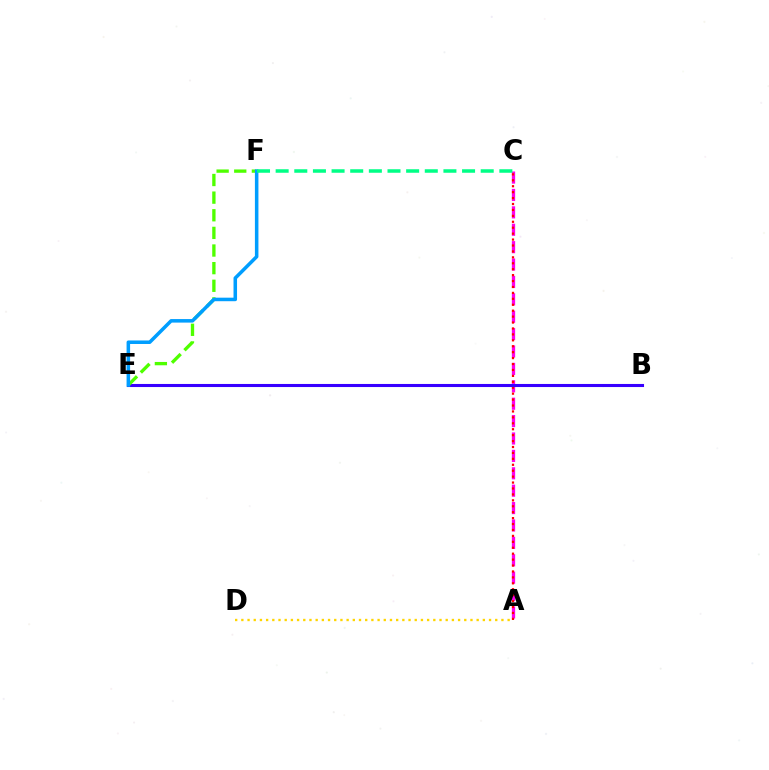{('A', 'C'): [{'color': '#ff00ed', 'line_style': 'dashed', 'thickness': 2.36}, {'color': '#ff0000', 'line_style': 'dotted', 'thickness': 1.61}], ('A', 'D'): [{'color': '#ffd500', 'line_style': 'dotted', 'thickness': 1.68}], ('B', 'E'): [{'color': '#3700ff', 'line_style': 'solid', 'thickness': 2.22}], ('E', 'F'): [{'color': '#4fff00', 'line_style': 'dashed', 'thickness': 2.39}, {'color': '#009eff', 'line_style': 'solid', 'thickness': 2.54}], ('C', 'F'): [{'color': '#00ff86', 'line_style': 'dashed', 'thickness': 2.53}]}